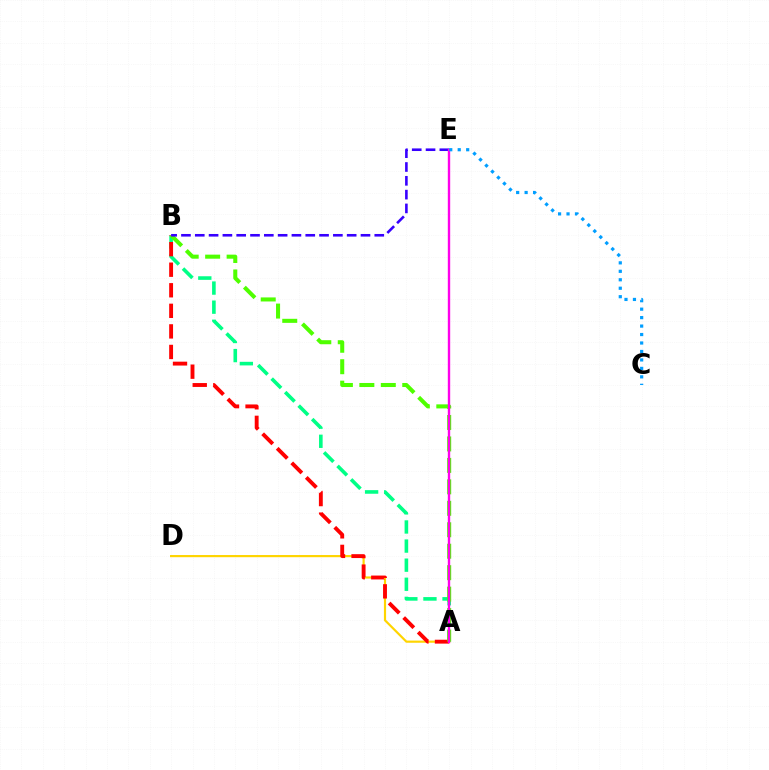{('A', 'B'): [{'color': '#00ff86', 'line_style': 'dashed', 'thickness': 2.59}, {'color': '#ff0000', 'line_style': 'dashed', 'thickness': 2.79}, {'color': '#4fff00', 'line_style': 'dashed', 'thickness': 2.91}], ('A', 'D'): [{'color': '#ffd500', 'line_style': 'solid', 'thickness': 1.56}], ('B', 'E'): [{'color': '#3700ff', 'line_style': 'dashed', 'thickness': 1.88}], ('A', 'E'): [{'color': '#ff00ed', 'line_style': 'solid', 'thickness': 1.71}], ('C', 'E'): [{'color': '#009eff', 'line_style': 'dotted', 'thickness': 2.3}]}